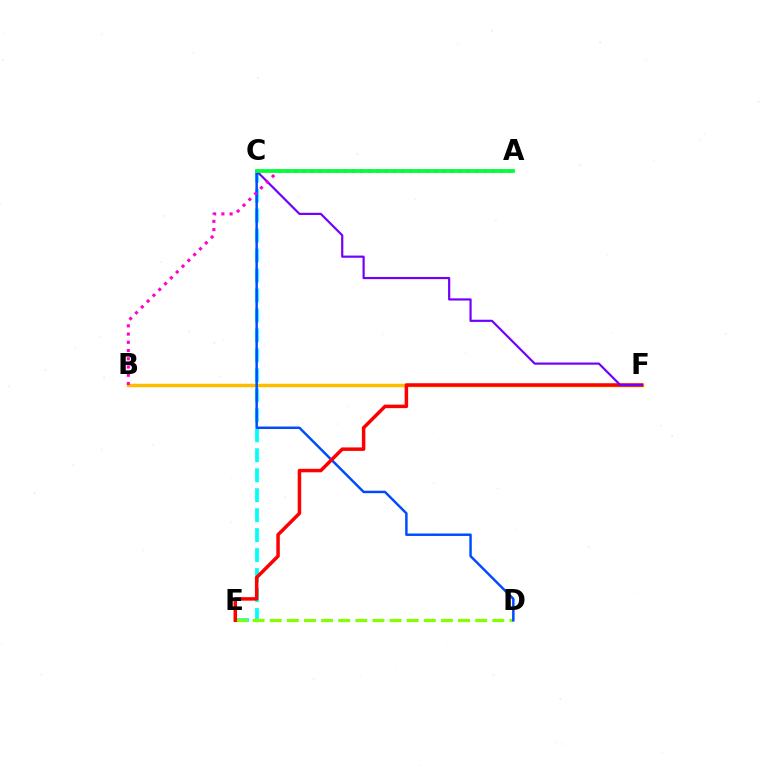{('C', 'E'): [{'color': '#00fff6', 'line_style': 'dashed', 'thickness': 2.71}], ('B', 'F'): [{'color': '#ffbd00', 'line_style': 'solid', 'thickness': 2.52}], ('D', 'E'): [{'color': '#84ff00', 'line_style': 'dashed', 'thickness': 2.33}], ('C', 'D'): [{'color': '#004bff', 'line_style': 'solid', 'thickness': 1.78}], ('E', 'F'): [{'color': '#ff0000', 'line_style': 'solid', 'thickness': 2.51}], ('C', 'F'): [{'color': '#7200ff', 'line_style': 'solid', 'thickness': 1.58}], ('A', 'B'): [{'color': '#ff00cf', 'line_style': 'dotted', 'thickness': 2.24}], ('A', 'C'): [{'color': '#00ff39', 'line_style': 'solid', 'thickness': 2.71}]}